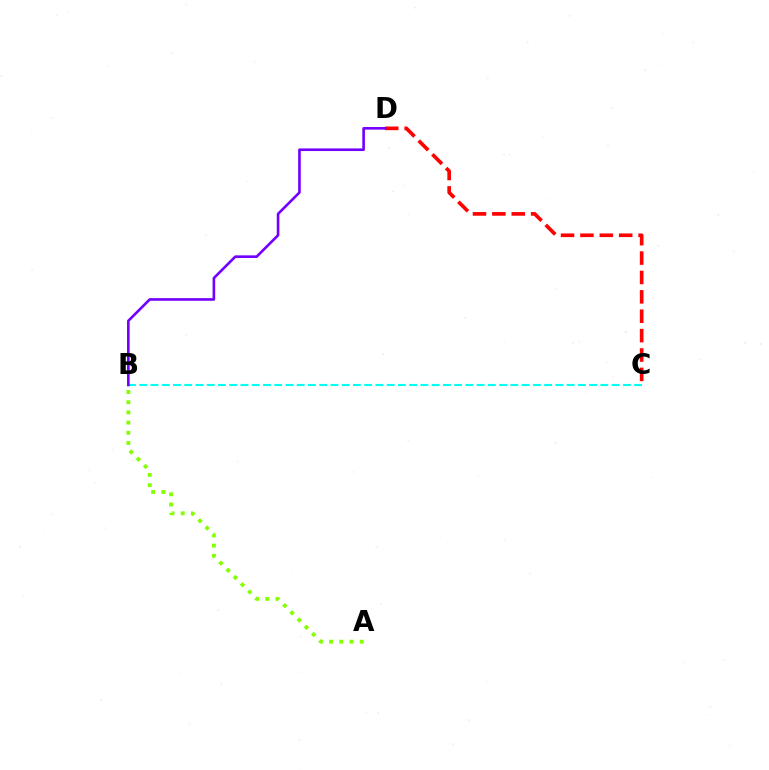{('B', 'C'): [{'color': '#00fff6', 'line_style': 'dashed', 'thickness': 1.53}], ('C', 'D'): [{'color': '#ff0000', 'line_style': 'dashed', 'thickness': 2.63}], ('B', 'D'): [{'color': '#7200ff', 'line_style': 'solid', 'thickness': 1.89}], ('A', 'B'): [{'color': '#84ff00', 'line_style': 'dotted', 'thickness': 2.77}]}